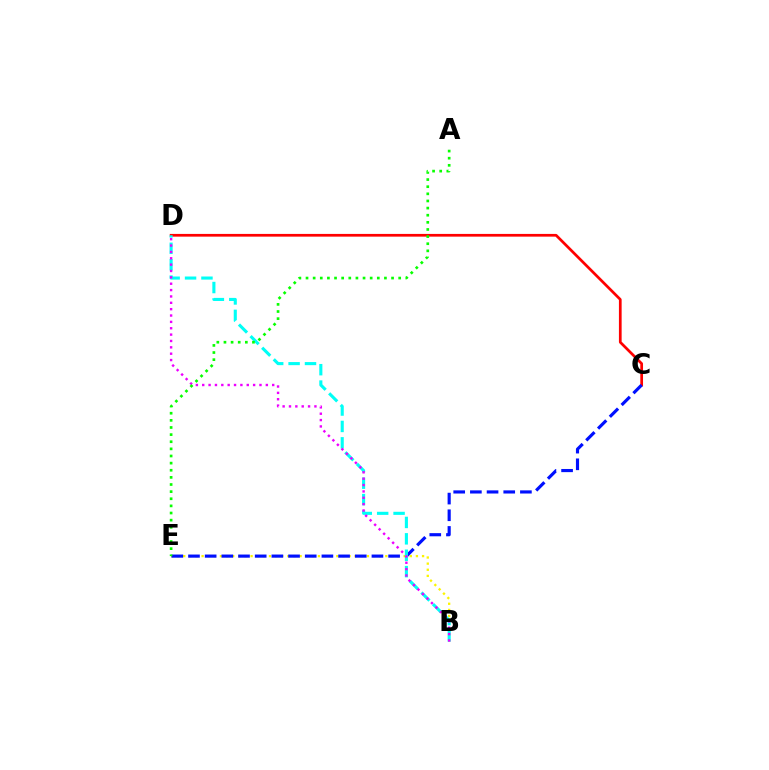{('C', 'D'): [{'color': '#ff0000', 'line_style': 'solid', 'thickness': 1.96}], ('B', 'E'): [{'color': '#fcf500', 'line_style': 'dotted', 'thickness': 1.66}], ('C', 'E'): [{'color': '#0010ff', 'line_style': 'dashed', 'thickness': 2.27}], ('B', 'D'): [{'color': '#00fff6', 'line_style': 'dashed', 'thickness': 2.23}, {'color': '#ee00ff', 'line_style': 'dotted', 'thickness': 1.73}], ('A', 'E'): [{'color': '#08ff00', 'line_style': 'dotted', 'thickness': 1.94}]}